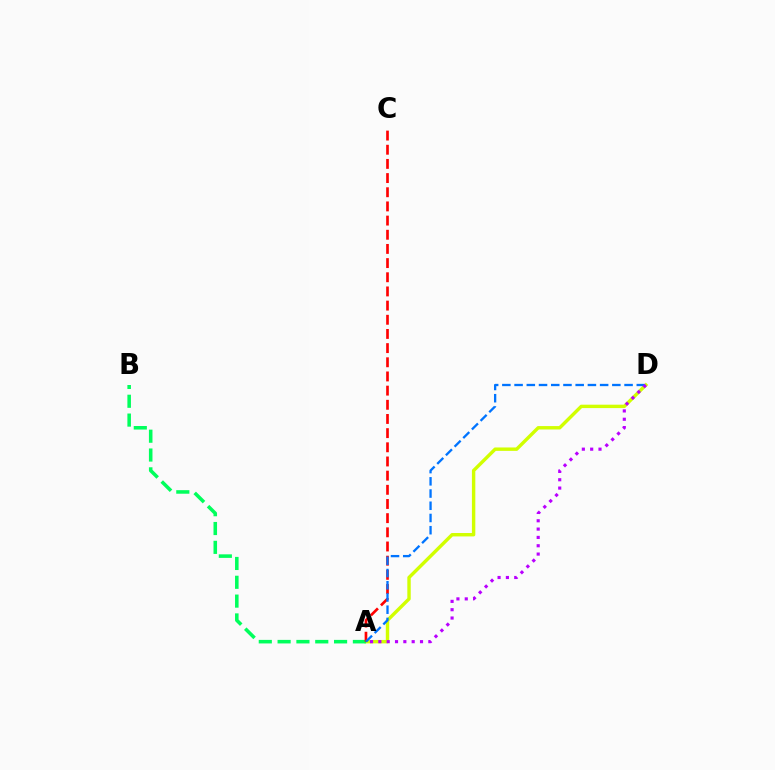{('A', 'D'): [{'color': '#d1ff00', 'line_style': 'solid', 'thickness': 2.45}, {'color': '#0074ff', 'line_style': 'dashed', 'thickness': 1.66}, {'color': '#b900ff', 'line_style': 'dotted', 'thickness': 2.26}], ('A', 'B'): [{'color': '#00ff5c', 'line_style': 'dashed', 'thickness': 2.56}], ('A', 'C'): [{'color': '#ff0000', 'line_style': 'dashed', 'thickness': 1.92}]}